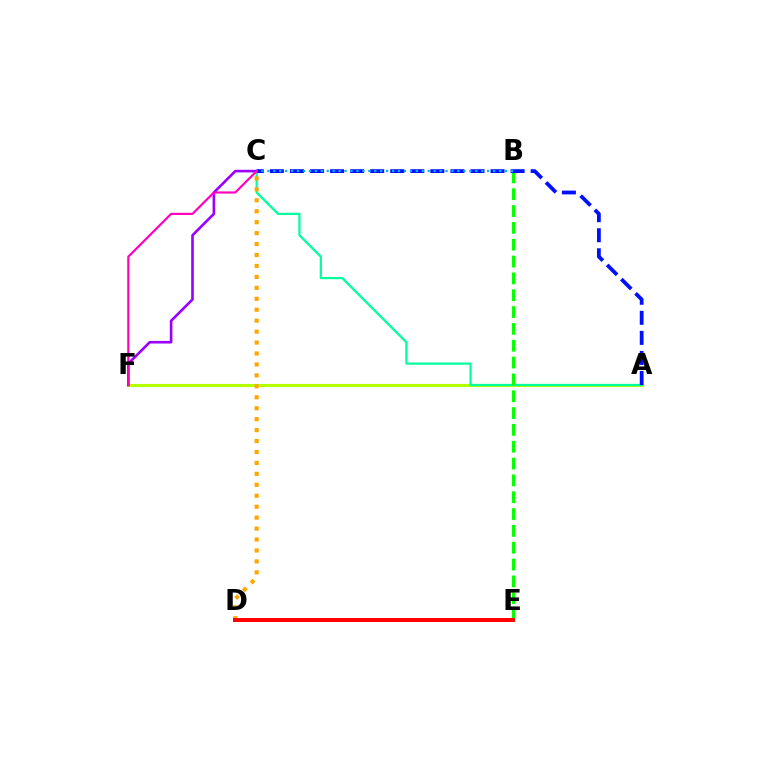{('A', 'F'): [{'color': '#b3ff00', 'line_style': 'solid', 'thickness': 2.25}], ('A', 'C'): [{'color': '#00ff9d', 'line_style': 'solid', 'thickness': 1.61}, {'color': '#0010ff', 'line_style': 'dashed', 'thickness': 2.73}], ('C', 'D'): [{'color': '#ffa500', 'line_style': 'dotted', 'thickness': 2.97}], ('B', 'E'): [{'color': '#08ff00', 'line_style': 'dashed', 'thickness': 2.29}], ('B', 'C'): [{'color': '#00b5ff', 'line_style': 'dotted', 'thickness': 1.61}], ('C', 'F'): [{'color': '#9b00ff', 'line_style': 'solid', 'thickness': 1.89}, {'color': '#ff00bd', 'line_style': 'solid', 'thickness': 1.57}], ('D', 'E'): [{'color': '#ff0000', 'line_style': 'solid', 'thickness': 2.83}]}